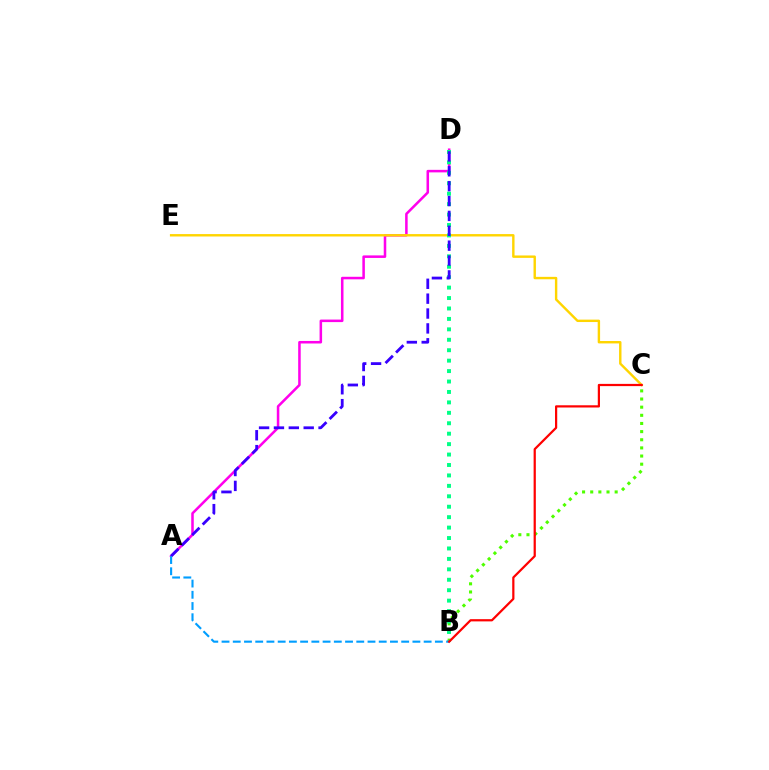{('A', 'D'): [{'color': '#ff00ed', 'line_style': 'solid', 'thickness': 1.83}, {'color': '#3700ff', 'line_style': 'dashed', 'thickness': 2.02}], ('B', 'C'): [{'color': '#4fff00', 'line_style': 'dotted', 'thickness': 2.21}, {'color': '#ff0000', 'line_style': 'solid', 'thickness': 1.6}], ('C', 'E'): [{'color': '#ffd500', 'line_style': 'solid', 'thickness': 1.74}], ('B', 'D'): [{'color': '#00ff86', 'line_style': 'dotted', 'thickness': 2.83}], ('A', 'B'): [{'color': '#009eff', 'line_style': 'dashed', 'thickness': 1.53}]}